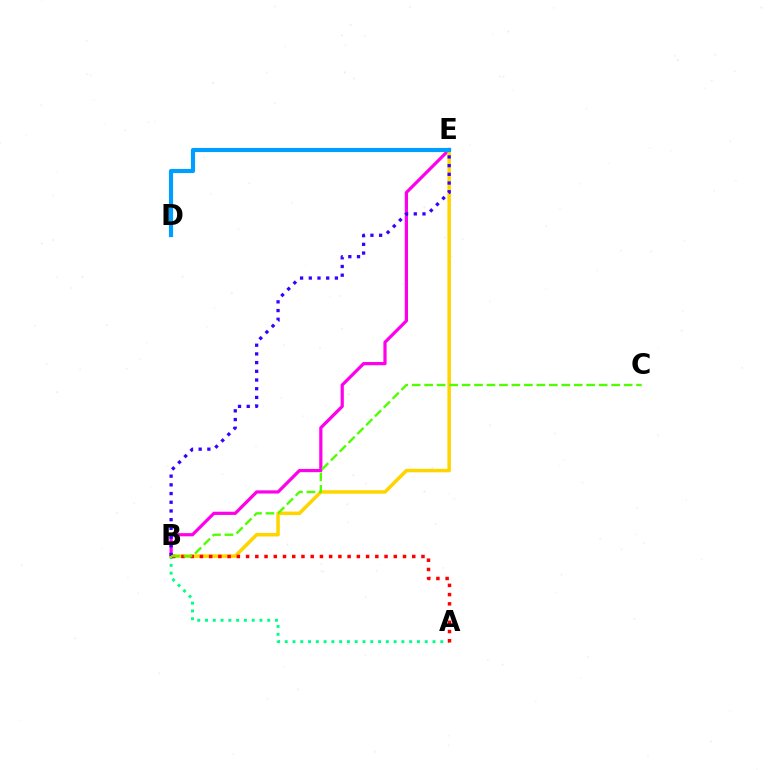{('A', 'B'): [{'color': '#00ff86', 'line_style': 'dotted', 'thickness': 2.11}, {'color': '#ff0000', 'line_style': 'dotted', 'thickness': 2.51}], ('B', 'E'): [{'color': '#ff00ed', 'line_style': 'solid', 'thickness': 2.31}, {'color': '#ffd500', 'line_style': 'solid', 'thickness': 2.54}, {'color': '#3700ff', 'line_style': 'dotted', 'thickness': 2.36}], ('D', 'E'): [{'color': '#009eff', 'line_style': 'solid', 'thickness': 2.99}], ('B', 'C'): [{'color': '#4fff00', 'line_style': 'dashed', 'thickness': 1.69}]}